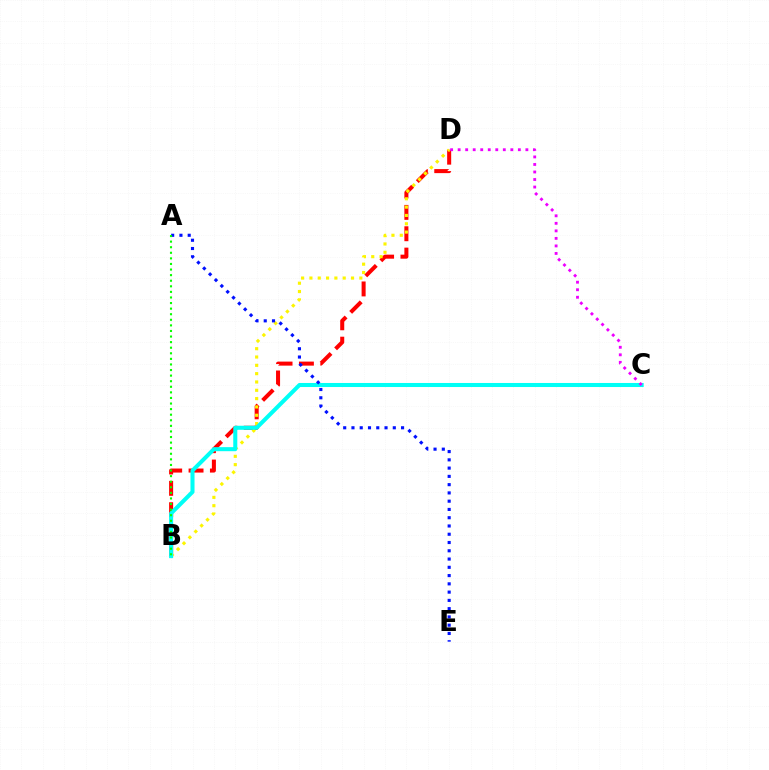{('B', 'D'): [{'color': '#ff0000', 'line_style': 'dashed', 'thickness': 2.9}, {'color': '#fcf500', 'line_style': 'dotted', 'thickness': 2.26}], ('B', 'C'): [{'color': '#00fff6', 'line_style': 'solid', 'thickness': 2.91}], ('C', 'D'): [{'color': '#ee00ff', 'line_style': 'dotted', 'thickness': 2.04}], ('A', 'E'): [{'color': '#0010ff', 'line_style': 'dotted', 'thickness': 2.25}], ('A', 'B'): [{'color': '#08ff00', 'line_style': 'dotted', 'thickness': 1.52}]}